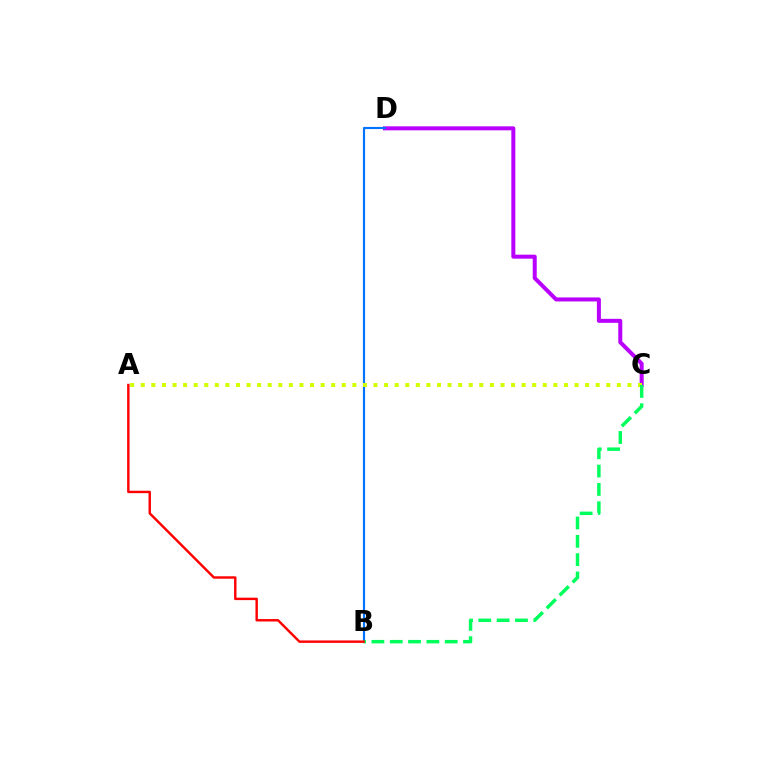{('C', 'D'): [{'color': '#b900ff', 'line_style': 'solid', 'thickness': 2.88}], ('B', 'D'): [{'color': '#0074ff', 'line_style': 'solid', 'thickness': 1.56}], ('A', 'C'): [{'color': '#d1ff00', 'line_style': 'dotted', 'thickness': 2.87}], ('B', 'C'): [{'color': '#00ff5c', 'line_style': 'dashed', 'thickness': 2.49}], ('A', 'B'): [{'color': '#ff0000', 'line_style': 'solid', 'thickness': 1.75}]}